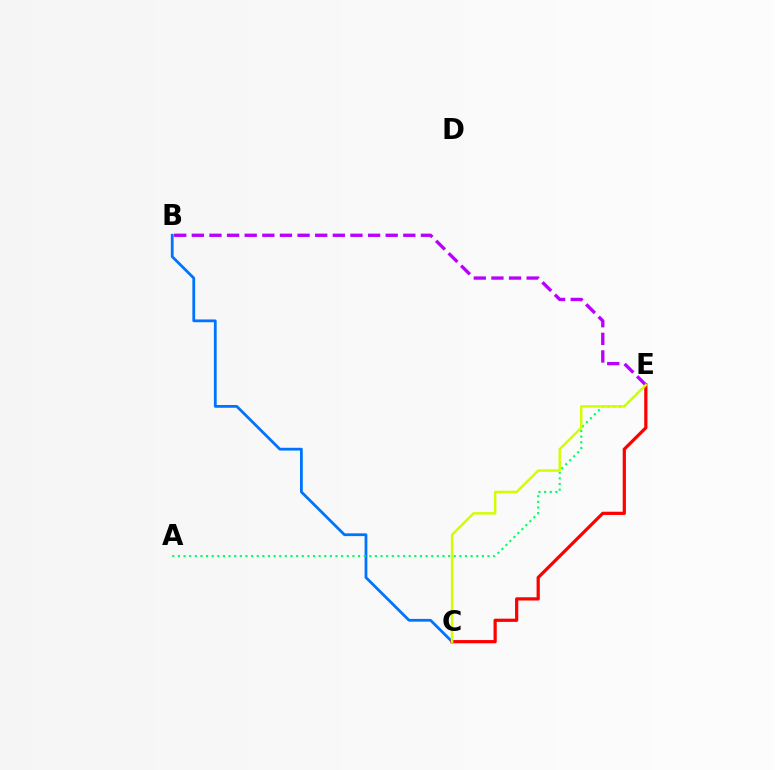{('B', 'C'): [{'color': '#0074ff', 'line_style': 'solid', 'thickness': 2.0}], ('A', 'E'): [{'color': '#00ff5c', 'line_style': 'dotted', 'thickness': 1.53}], ('C', 'E'): [{'color': '#ff0000', 'line_style': 'solid', 'thickness': 2.32}, {'color': '#d1ff00', 'line_style': 'solid', 'thickness': 1.77}], ('B', 'E'): [{'color': '#b900ff', 'line_style': 'dashed', 'thickness': 2.39}]}